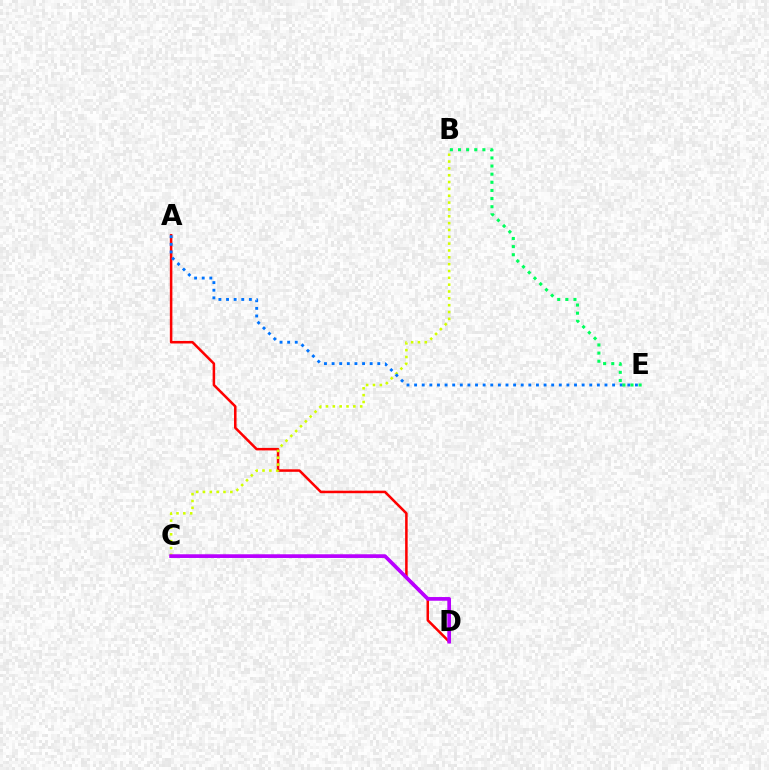{('A', 'D'): [{'color': '#ff0000', 'line_style': 'solid', 'thickness': 1.82}], ('B', 'C'): [{'color': '#d1ff00', 'line_style': 'dotted', 'thickness': 1.86}], ('A', 'E'): [{'color': '#0074ff', 'line_style': 'dotted', 'thickness': 2.07}], ('C', 'D'): [{'color': '#b900ff', 'line_style': 'solid', 'thickness': 2.66}], ('B', 'E'): [{'color': '#00ff5c', 'line_style': 'dotted', 'thickness': 2.21}]}